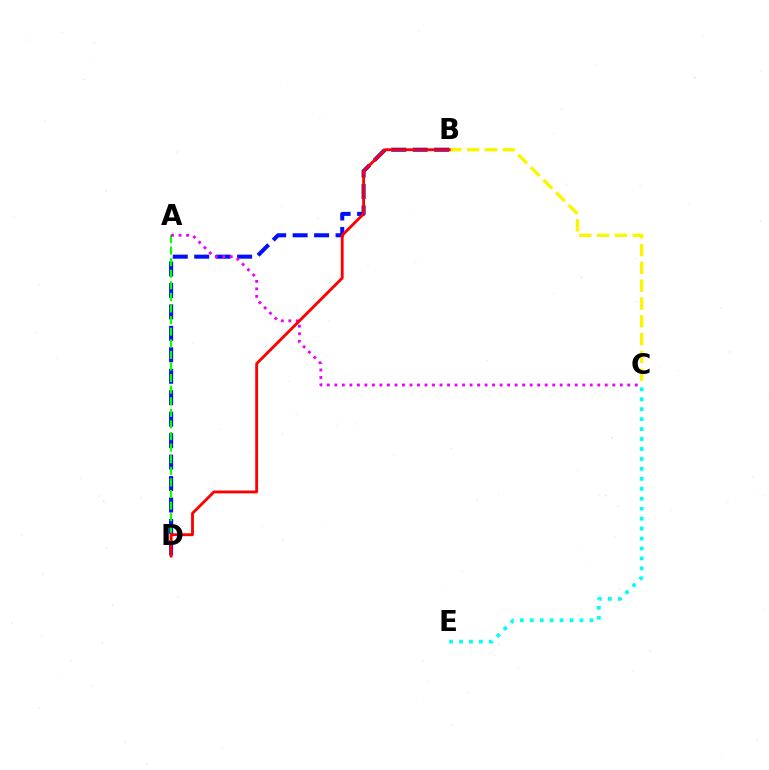{('B', 'D'): [{'color': '#0010ff', 'line_style': 'dashed', 'thickness': 2.91}, {'color': '#ff0000', 'line_style': 'solid', 'thickness': 2.05}], ('B', 'C'): [{'color': '#fcf500', 'line_style': 'dashed', 'thickness': 2.42}], ('C', 'E'): [{'color': '#00fff6', 'line_style': 'dotted', 'thickness': 2.7}], ('A', 'D'): [{'color': '#08ff00', 'line_style': 'dashed', 'thickness': 1.57}], ('A', 'C'): [{'color': '#ee00ff', 'line_style': 'dotted', 'thickness': 2.04}]}